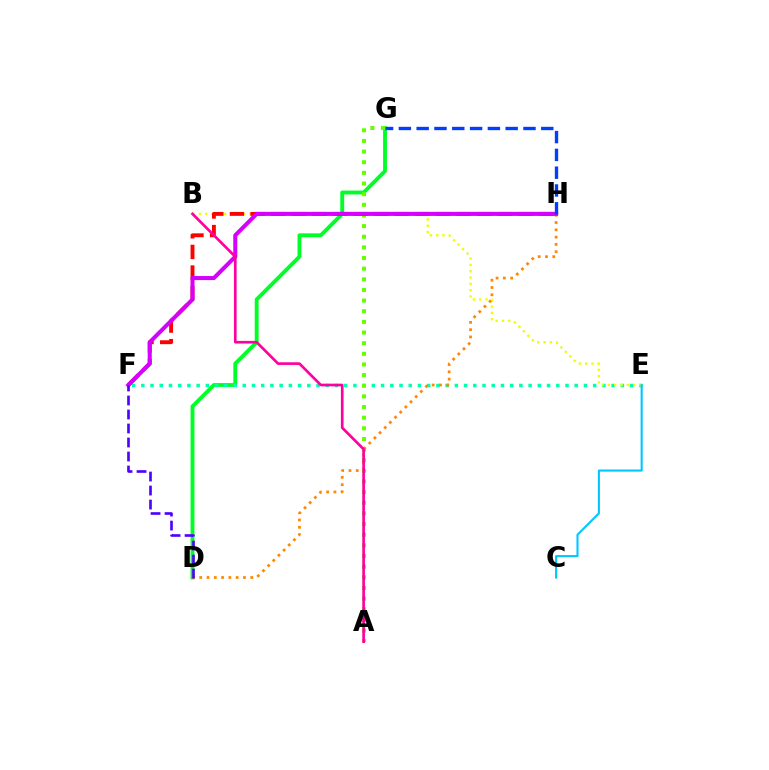{('D', 'G'): [{'color': '#00ff27', 'line_style': 'solid', 'thickness': 2.78}], ('E', 'F'): [{'color': '#00ffaf', 'line_style': 'dotted', 'thickness': 2.51}], ('B', 'E'): [{'color': '#eeff00', 'line_style': 'dotted', 'thickness': 1.71}], ('A', 'G'): [{'color': '#66ff00', 'line_style': 'dotted', 'thickness': 2.89}], ('C', 'E'): [{'color': '#00c7ff', 'line_style': 'solid', 'thickness': 1.52}], ('F', 'H'): [{'color': '#ff0000', 'line_style': 'dashed', 'thickness': 2.8}, {'color': '#d600ff', 'line_style': 'solid', 'thickness': 2.91}], ('D', 'H'): [{'color': '#ff8800', 'line_style': 'dotted', 'thickness': 1.98}], ('D', 'F'): [{'color': '#4f00ff', 'line_style': 'dashed', 'thickness': 1.9}], ('G', 'H'): [{'color': '#003fff', 'line_style': 'dashed', 'thickness': 2.42}], ('A', 'B'): [{'color': '#ff00a0', 'line_style': 'solid', 'thickness': 1.92}]}